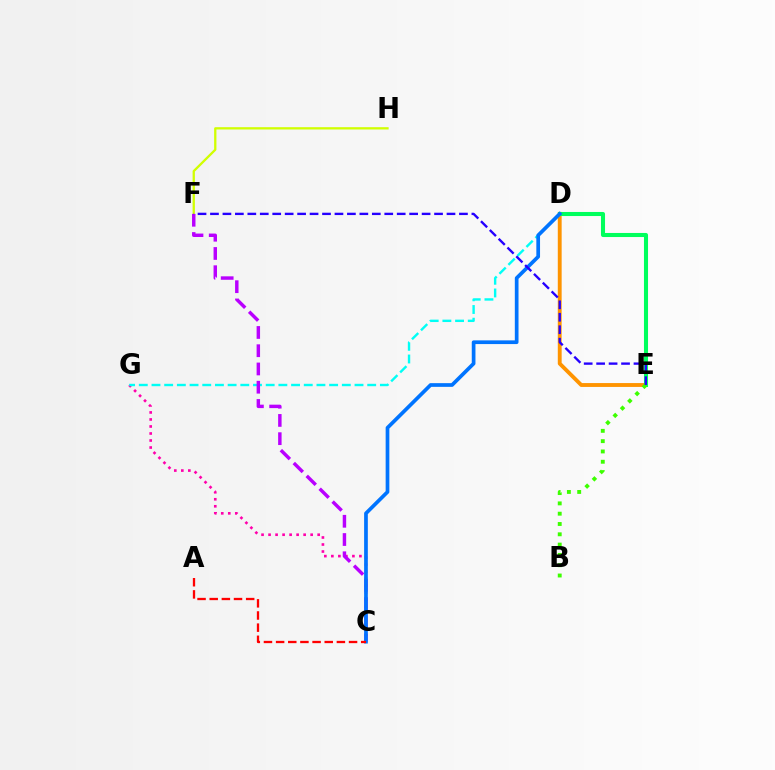{('D', 'E'): [{'color': '#ff9400', 'line_style': 'solid', 'thickness': 2.78}, {'color': '#00ff5c', 'line_style': 'solid', 'thickness': 2.93}], ('C', 'G'): [{'color': '#ff00ac', 'line_style': 'dotted', 'thickness': 1.91}], ('B', 'E'): [{'color': '#3dff00', 'line_style': 'dotted', 'thickness': 2.8}], ('D', 'G'): [{'color': '#00fff6', 'line_style': 'dashed', 'thickness': 1.72}], ('F', 'H'): [{'color': '#d1ff00', 'line_style': 'solid', 'thickness': 1.65}], ('C', 'F'): [{'color': '#b900ff', 'line_style': 'dashed', 'thickness': 2.48}], ('C', 'D'): [{'color': '#0074ff', 'line_style': 'solid', 'thickness': 2.66}], ('E', 'F'): [{'color': '#2500ff', 'line_style': 'dashed', 'thickness': 1.69}], ('A', 'C'): [{'color': '#ff0000', 'line_style': 'dashed', 'thickness': 1.65}]}